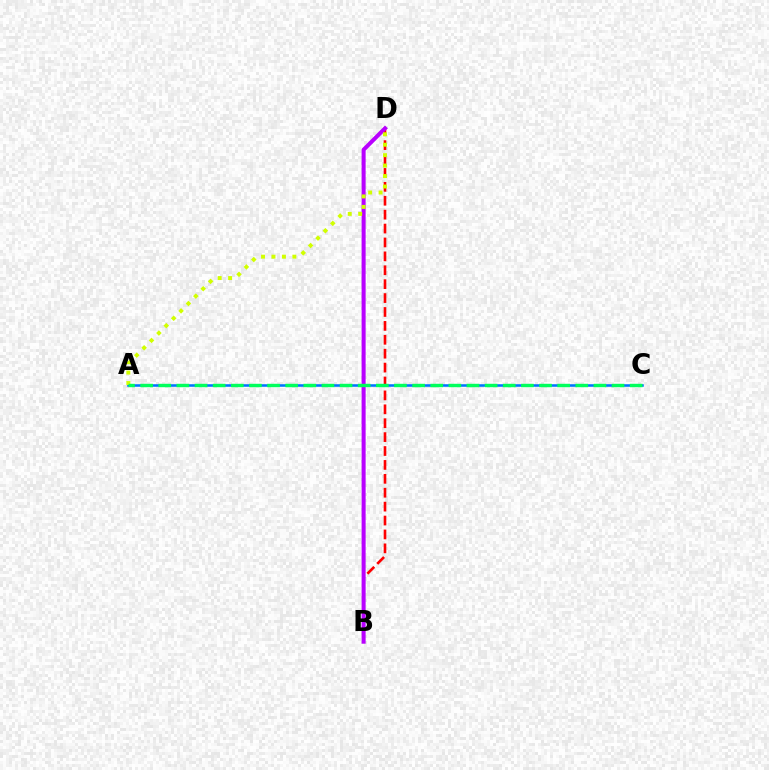{('B', 'D'): [{'color': '#ff0000', 'line_style': 'dashed', 'thickness': 1.89}, {'color': '#b900ff', 'line_style': 'solid', 'thickness': 2.9}], ('A', 'C'): [{'color': '#0074ff', 'line_style': 'solid', 'thickness': 1.84}, {'color': '#00ff5c', 'line_style': 'dashed', 'thickness': 2.46}], ('A', 'D'): [{'color': '#d1ff00', 'line_style': 'dotted', 'thickness': 2.84}]}